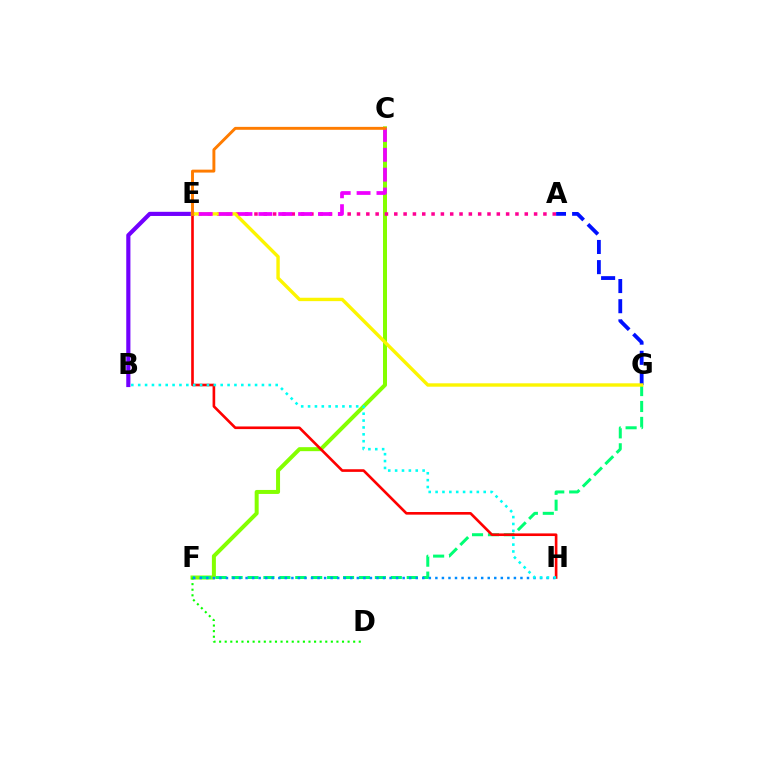{('C', 'F'): [{'color': '#84ff00', 'line_style': 'solid', 'thickness': 2.88}], ('B', 'E'): [{'color': '#7200ff', 'line_style': 'solid', 'thickness': 2.99}], ('F', 'G'): [{'color': '#00ff74', 'line_style': 'dashed', 'thickness': 2.16}], ('D', 'F'): [{'color': '#08ff00', 'line_style': 'dotted', 'thickness': 1.52}], ('A', 'G'): [{'color': '#0010ff', 'line_style': 'dashed', 'thickness': 2.74}], ('A', 'E'): [{'color': '#ff0094', 'line_style': 'dotted', 'thickness': 2.53}], ('E', 'H'): [{'color': '#ff0000', 'line_style': 'solid', 'thickness': 1.9}], ('E', 'G'): [{'color': '#fcf500', 'line_style': 'solid', 'thickness': 2.44}], ('F', 'H'): [{'color': '#008cff', 'line_style': 'dotted', 'thickness': 1.78}], ('C', 'E'): [{'color': '#ee00ff', 'line_style': 'dashed', 'thickness': 2.7}, {'color': '#ff7c00', 'line_style': 'solid', 'thickness': 2.1}], ('B', 'H'): [{'color': '#00fff6', 'line_style': 'dotted', 'thickness': 1.87}]}